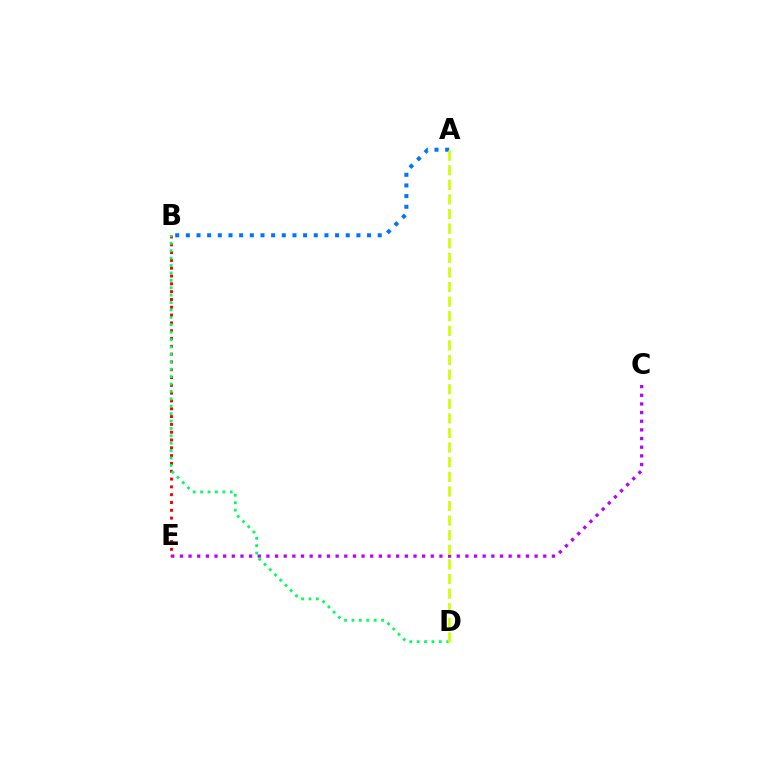{('A', 'B'): [{'color': '#0074ff', 'line_style': 'dotted', 'thickness': 2.9}], ('C', 'E'): [{'color': '#b900ff', 'line_style': 'dotted', 'thickness': 2.35}], ('B', 'E'): [{'color': '#ff0000', 'line_style': 'dotted', 'thickness': 2.12}], ('B', 'D'): [{'color': '#00ff5c', 'line_style': 'dotted', 'thickness': 2.01}], ('A', 'D'): [{'color': '#d1ff00', 'line_style': 'dashed', 'thickness': 1.98}]}